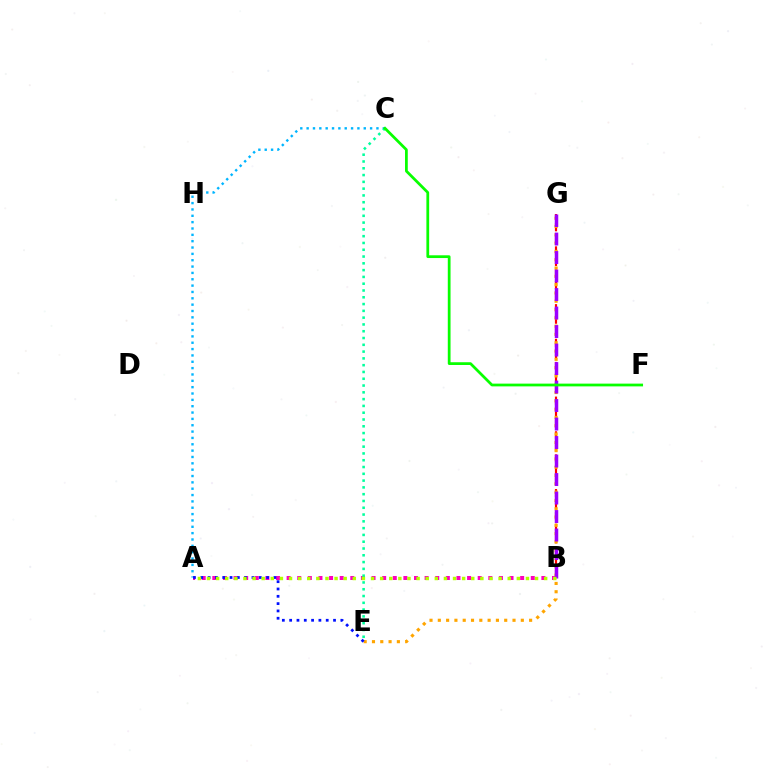{('B', 'G'): [{'color': '#ff0000', 'line_style': 'dashed', 'thickness': 1.57}, {'color': '#9b00ff', 'line_style': 'dashed', 'thickness': 2.51}], ('A', 'B'): [{'color': '#ff00bd', 'line_style': 'dotted', 'thickness': 2.88}, {'color': '#b3ff00', 'line_style': 'dotted', 'thickness': 2.48}], ('E', 'G'): [{'color': '#ffa500', 'line_style': 'dotted', 'thickness': 2.26}], ('A', 'C'): [{'color': '#00b5ff', 'line_style': 'dotted', 'thickness': 1.72}], ('A', 'E'): [{'color': '#0010ff', 'line_style': 'dotted', 'thickness': 1.99}], ('C', 'E'): [{'color': '#00ff9d', 'line_style': 'dotted', 'thickness': 1.84}], ('C', 'F'): [{'color': '#08ff00', 'line_style': 'solid', 'thickness': 1.98}]}